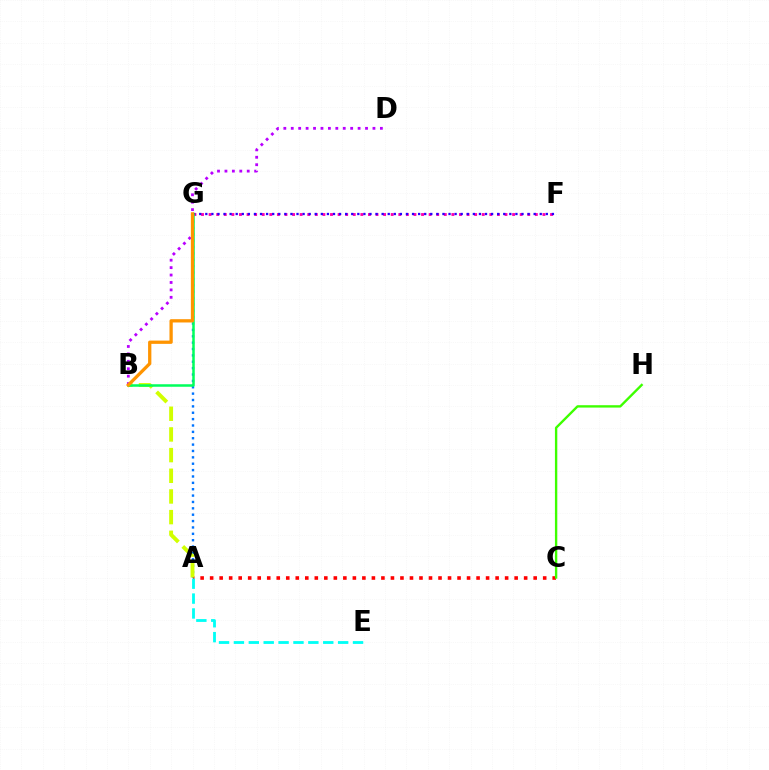{('B', 'D'): [{'color': '#b900ff', 'line_style': 'dotted', 'thickness': 2.02}], ('A', 'G'): [{'color': '#0074ff', 'line_style': 'dotted', 'thickness': 1.73}], ('F', 'G'): [{'color': '#ff00ac', 'line_style': 'dotted', 'thickness': 2.06}, {'color': '#2500ff', 'line_style': 'dotted', 'thickness': 1.65}], ('A', 'C'): [{'color': '#ff0000', 'line_style': 'dotted', 'thickness': 2.59}], ('A', 'B'): [{'color': '#d1ff00', 'line_style': 'dashed', 'thickness': 2.81}], ('A', 'E'): [{'color': '#00fff6', 'line_style': 'dashed', 'thickness': 2.02}], ('C', 'H'): [{'color': '#3dff00', 'line_style': 'solid', 'thickness': 1.71}], ('B', 'G'): [{'color': '#00ff5c', 'line_style': 'solid', 'thickness': 1.81}, {'color': '#ff9400', 'line_style': 'solid', 'thickness': 2.36}]}